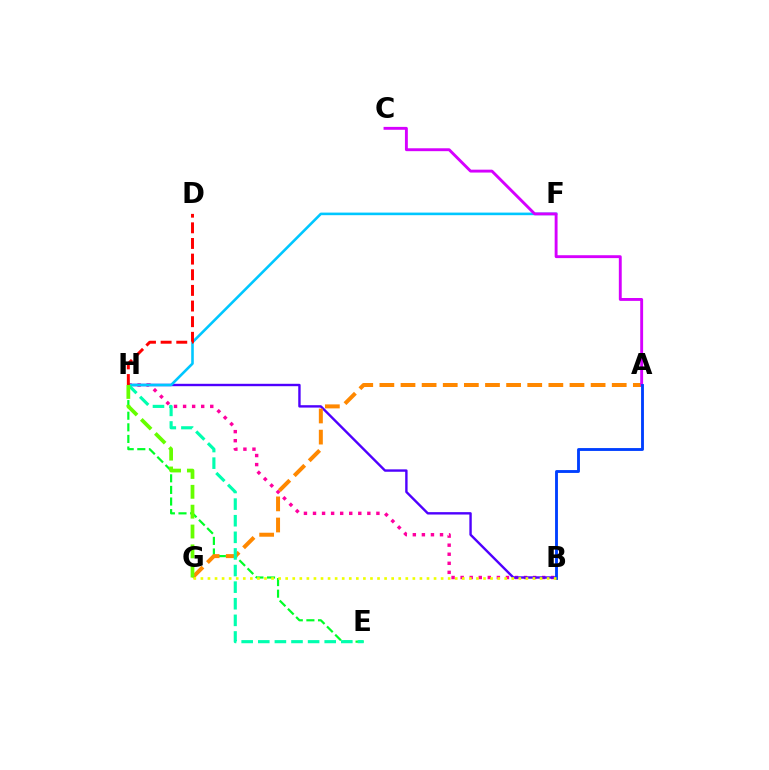{('B', 'H'): [{'color': '#ff00a0', 'line_style': 'dotted', 'thickness': 2.46}, {'color': '#4f00ff', 'line_style': 'solid', 'thickness': 1.72}], ('F', 'H'): [{'color': '#00c7ff', 'line_style': 'solid', 'thickness': 1.87}], ('E', 'H'): [{'color': '#00ff27', 'line_style': 'dashed', 'thickness': 1.58}, {'color': '#00ffaf', 'line_style': 'dashed', 'thickness': 2.26}], ('A', 'G'): [{'color': '#ff8800', 'line_style': 'dashed', 'thickness': 2.87}], ('A', 'C'): [{'color': '#d600ff', 'line_style': 'solid', 'thickness': 2.08}], ('A', 'B'): [{'color': '#003fff', 'line_style': 'solid', 'thickness': 2.06}], ('G', 'H'): [{'color': '#66ff00', 'line_style': 'dashed', 'thickness': 2.7}], ('B', 'G'): [{'color': '#eeff00', 'line_style': 'dotted', 'thickness': 1.92}], ('D', 'H'): [{'color': '#ff0000', 'line_style': 'dashed', 'thickness': 2.13}]}